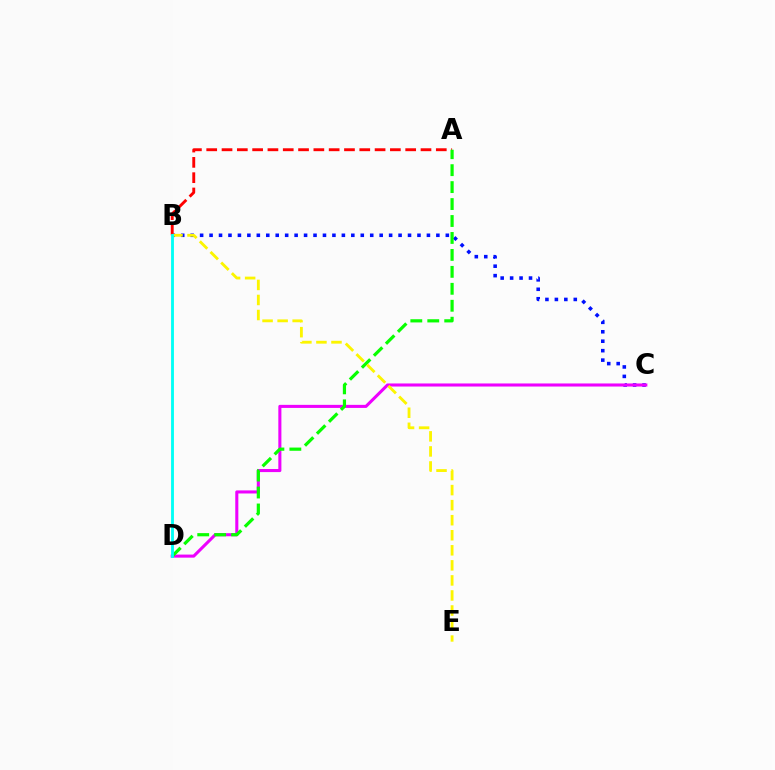{('B', 'C'): [{'color': '#0010ff', 'line_style': 'dotted', 'thickness': 2.57}], ('C', 'D'): [{'color': '#ee00ff', 'line_style': 'solid', 'thickness': 2.21}], ('A', 'B'): [{'color': '#ff0000', 'line_style': 'dashed', 'thickness': 2.08}], ('A', 'D'): [{'color': '#08ff00', 'line_style': 'dashed', 'thickness': 2.3}], ('B', 'E'): [{'color': '#fcf500', 'line_style': 'dashed', 'thickness': 2.04}], ('B', 'D'): [{'color': '#00fff6', 'line_style': 'solid', 'thickness': 2.05}]}